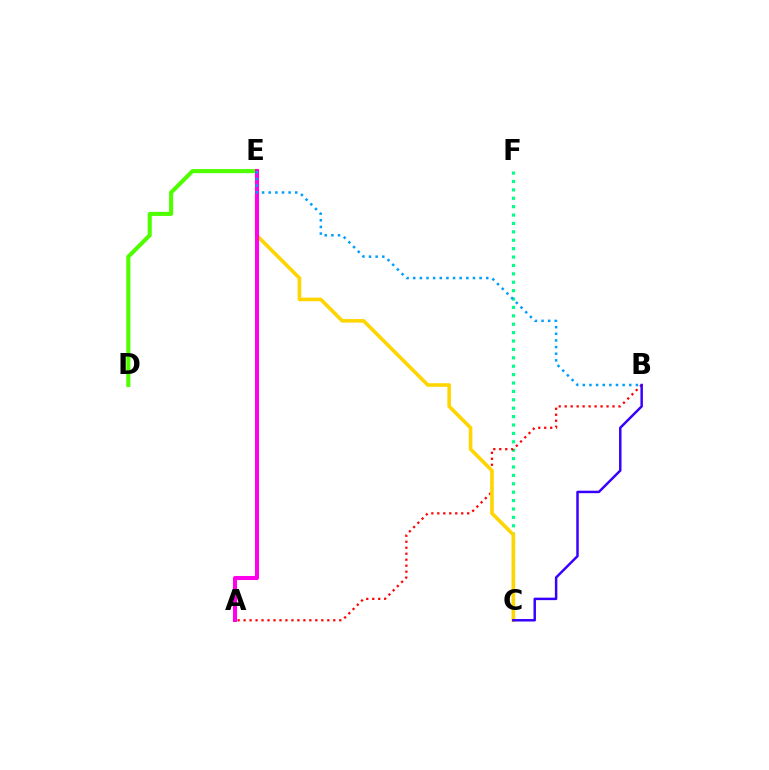{('C', 'F'): [{'color': '#00ff86', 'line_style': 'dotted', 'thickness': 2.28}], ('D', 'E'): [{'color': '#4fff00', 'line_style': 'solid', 'thickness': 2.95}], ('A', 'B'): [{'color': '#ff0000', 'line_style': 'dotted', 'thickness': 1.62}], ('C', 'E'): [{'color': '#ffd500', 'line_style': 'solid', 'thickness': 2.59}], ('A', 'E'): [{'color': '#ff00ed', 'line_style': 'solid', 'thickness': 2.91}], ('B', 'E'): [{'color': '#009eff', 'line_style': 'dotted', 'thickness': 1.8}], ('B', 'C'): [{'color': '#3700ff', 'line_style': 'solid', 'thickness': 1.78}]}